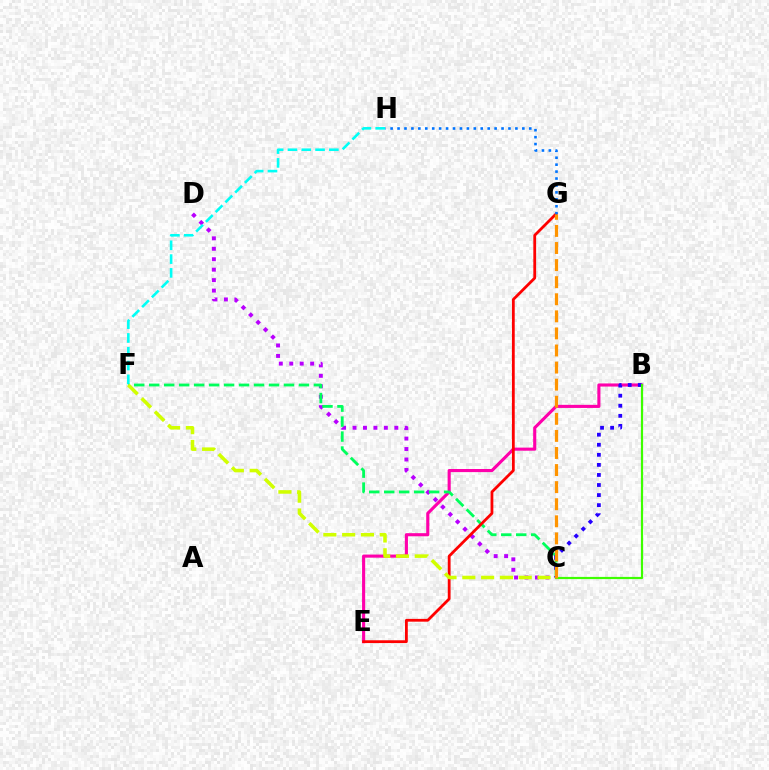{('C', 'D'): [{'color': '#b900ff', 'line_style': 'dotted', 'thickness': 2.84}], ('F', 'H'): [{'color': '#00fff6', 'line_style': 'dashed', 'thickness': 1.87}], ('B', 'E'): [{'color': '#ff00ac', 'line_style': 'solid', 'thickness': 2.24}], ('C', 'F'): [{'color': '#00ff5c', 'line_style': 'dashed', 'thickness': 2.03}, {'color': '#d1ff00', 'line_style': 'dashed', 'thickness': 2.55}], ('E', 'G'): [{'color': '#ff0000', 'line_style': 'solid', 'thickness': 2.01}], ('B', 'C'): [{'color': '#2500ff', 'line_style': 'dotted', 'thickness': 2.73}, {'color': '#3dff00', 'line_style': 'solid', 'thickness': 1.58}], ('G', 'H'): [{'color': '#0074ff', 'line_style': 'dotted', 'thickness': 1.88}], ('C', 'G'): [{'color': '#ff9400', 'line_style': 'dashed', 'thickness': 2.32}]}